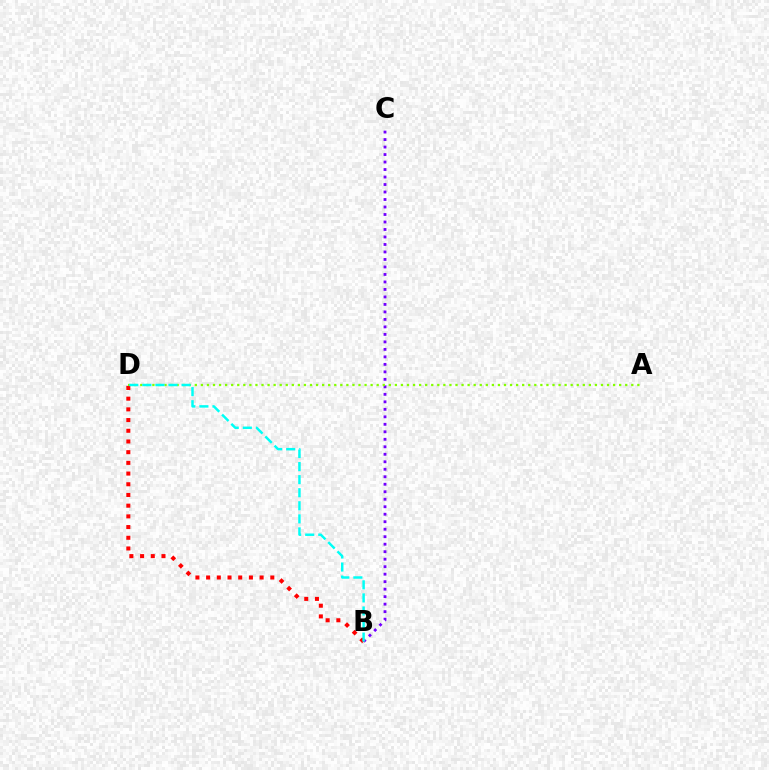{('B', 'C'): [{'color': '#7200ff', 'line_style': 'dotted', 'thickness': 2.04}], ('A', 'D'): [{'color': '#84ff00', 'line_style': 'dotted', 'thickness': 1.65}], ('B', 'D'): [{'color': '#ff0000', 'line_style': 'dotted', 'thickness': 2.91}, {'color': '#00fff6', 'line_style': 'dashed', 'thickness': 1.78}]}